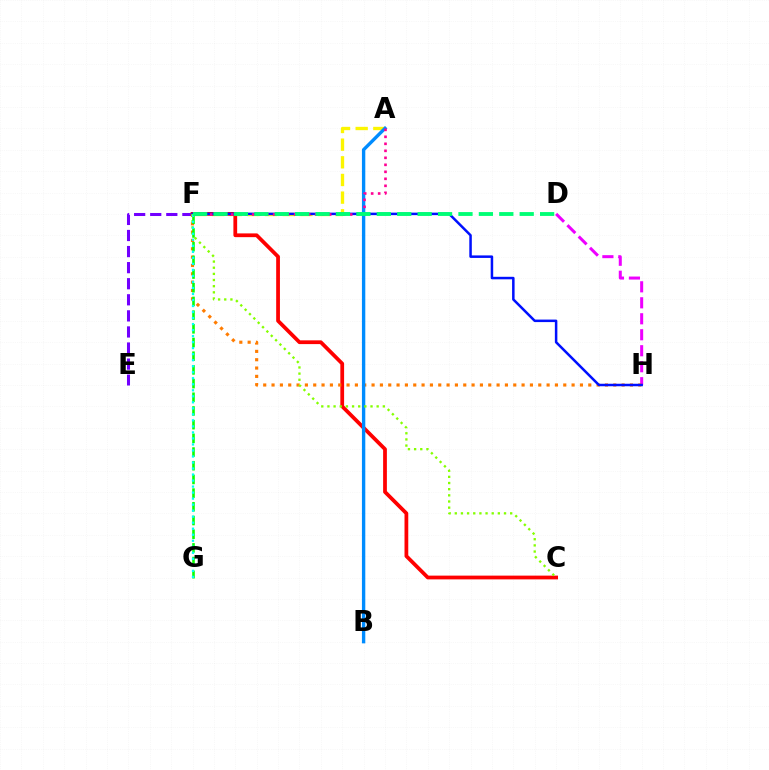{('E', 'F'): [{'color': '#7200ff', 'line_style': 'dashed', 'thickness': 2.18}], ('D', 'H'): [{'color': '#ee00ff', 'line_style': 'dashed', 'thickness': 2.17}], ('A', 'F'): [{'color': '#fcf500', 'line_style': 'dashed', 'thickness': 2.4}, {'color': '#ff0094', 'line_style': 'dotted', 'thickness': 1.9}], ('C', 'F'): [{'color': '#ff0000', 'line_style': 'solid', 'thickness': 2.71}, {'color': '#84ff00', 'line_style': 'dotted', 'thickness': 1.67}], ('F', 'H'): [{'color': '#ff7c00', 'line_style': 'dotted', 'thickness': 2.26}, {'color': '#0010ff', 'line_style': 'solid', 'thickness': 1.81}], ('A', 'B'): [{'color': '#008cff', 'line_style': 'solid', 'thickness': 2.42}], ('F', 'G'): [{'color': '#08ff00', 'line_style': 'dashed', 'thickness': 1.86}, {'color': '#00fff6', 'line_style': 'dotted', 'thickness': 1.64}], ('D', 'F'): [{'color': '#00ff74', 'line_style': 'dashed', 'thickness': 2.77}]}